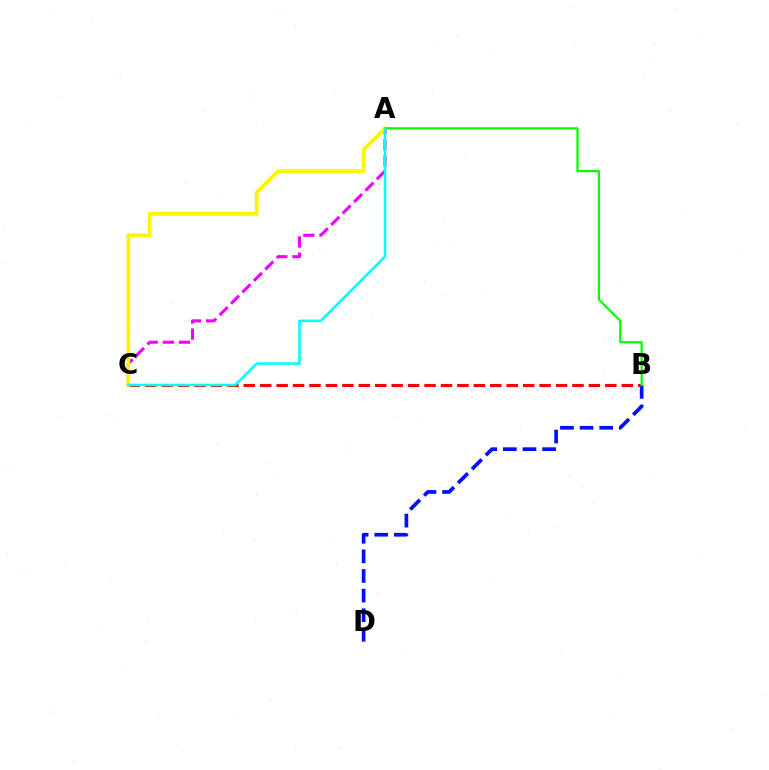{('B', 'C'): [{'color': '#ff0000', 'line_style': 'dashed', 'thickness': 2.23}], ('A', 'C'): [{'color': '#ee00ff', 'line_style': 'dashed', 'thickness': 2.19}, {'color': '#fcf500', 'line_style': 'solid', 'thickness': 2.69}, {'color': '#00fff6', 'line_style': 'solid', 'thickness': 1.8}], ('B', 'D'): [{'color': '#0010ff', 'line_style': 'dashed', 'thickness': 2.67}], ('A', 'B'): [{'color': '#08ff00', 'line_style': 'solid', 'thickness': 1.64}]}